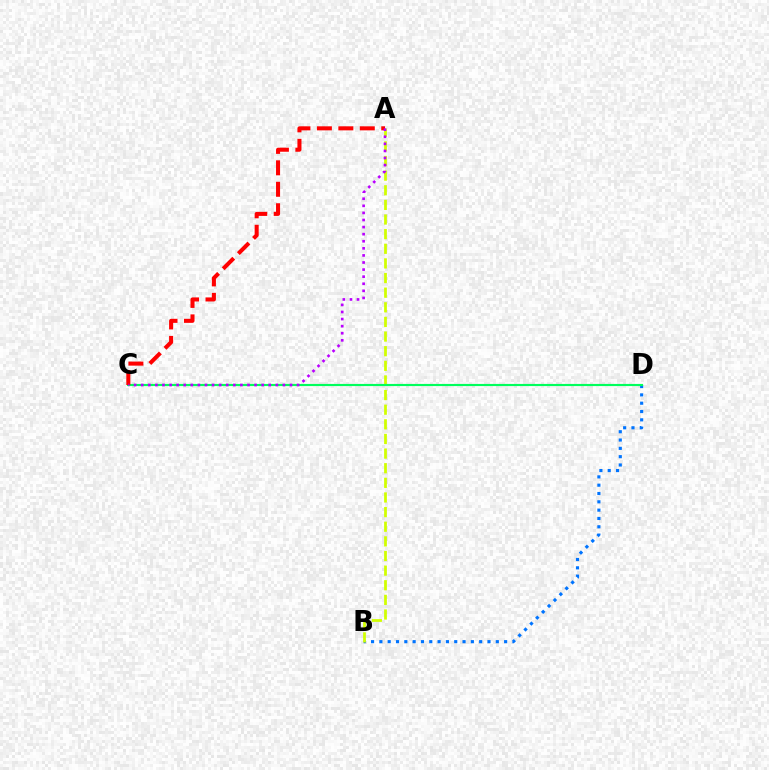{('B', 'D'): [{'color': '#0074ff', 'line_style': 'dotted', 'thickness': 2.26}], ('A', 'B'): [{'color': '#d1ff00', 'line_style': 'dashed', 'thickness': 1.99}], ('C', 'D'): [{'color': '#00ff5c', 'line_style': 'solid', 'thickness': 1.55}], ('A', 'C'): [{'color': '#ff0000', 'line_style': 'dashed', 'thickness': 2.91}, {'color': '#b900ff', 'line_style': 'dotted', 'thickness': 1.92}]}